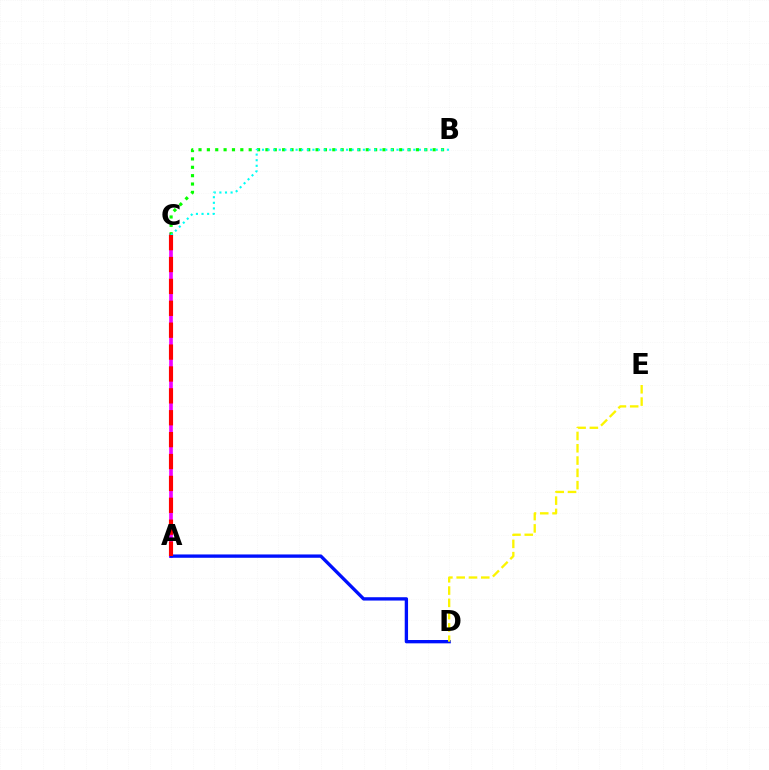{('A', 'C'): [{'color': '#ee00ff', 'line_style': 'solid', 'thickness': 2.64}, {'color': '#ff0000', 'line_style': 'dashed', 'thickness': 2.97}], ('A', 'D'): [{'color': '#0010ff', 'line_style': 'solid', 'thickness': 2.4}], ('B', 'C'): [{'color': '#08ff00', 'line_style': 'dotted', 'thickness': 2.27}, {'color': '#00fff6', 'line_style': 'dotted', 'thickness': 1.52}], ('D', 'E'): [{'color': '#fcf500', 'line_style': 'dashed', 'thickness': 1.67}]}